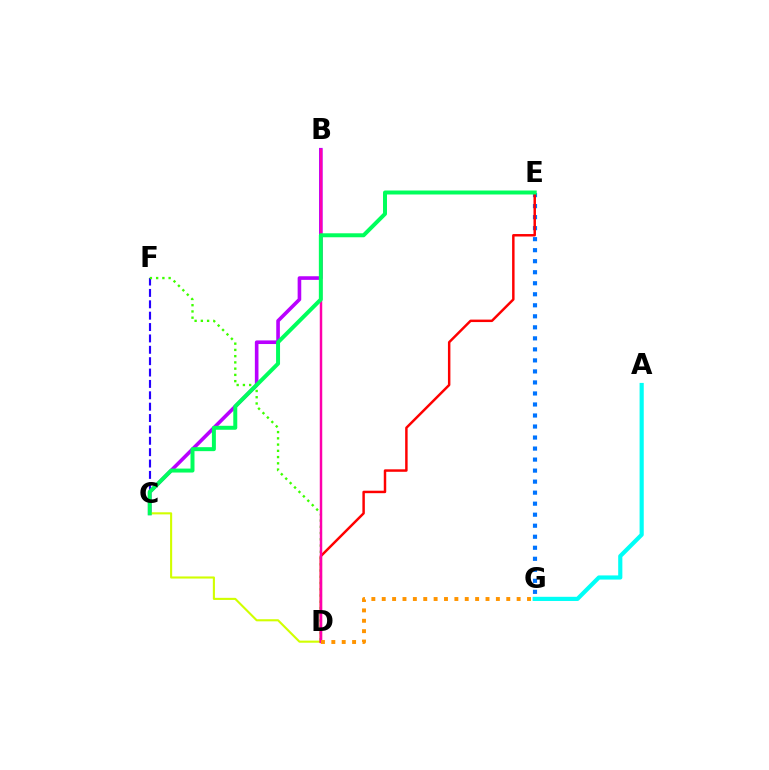{('C', 'F'): [{'color': '#2500ff', 'line_style': 'dashed', 'thickness': 1.55}], ('A', 'G'): [{'color': '#00fff6', 'line_style': 'solid', 'thickness': 3.0}], ('D', 'F'): [{'color': '#3dff00', 'line_style': 'dotted', 'thickness': 1.7}], ('E', 'G'): [{'color': '#0074ff', 'line_style': 'dotted', 'thickness': 2.99}], ('B', 'C'): [{'color': '#b900ff', 'line_style': 'solid', 'thickness': 2.6}], ('C', 'D'): [{'color': '#d1ff00', 'line_style': 'solid', 'thickness': 1.52}], ('D', 'E'): [{'color': '#ff0000', 'line_style': 'solid', 'thickness': 1.78}], ('B', 'D'): [{'color': '#ff00ac', 'line_style': 'solid', 'thickness': 1.78}], ('C', 'E'): [{'color': '#00ff5c', 'line_style': 'solid', 'thickness': 2.86}], ('D', 'G'): [{'color': '#ff9400', 'line_style': 'dotted', 'thickness': 2.82}]}